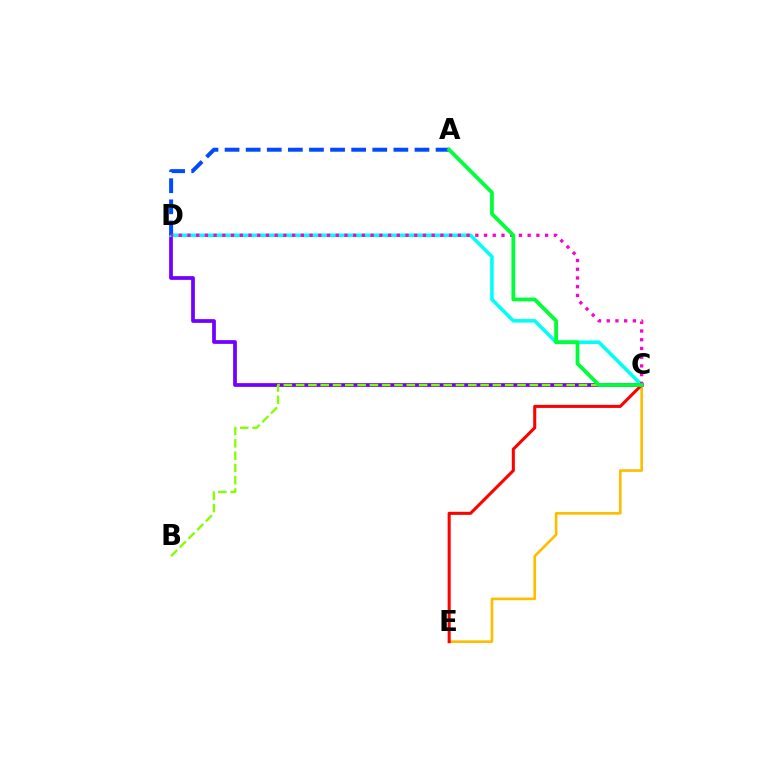{('C', 'E'): [{'color': '#ffbd00', 'line_style': 'solid', 'thickness': 1.91}, {'color': '#ff0000', 'line_style': 'solid', 'thickness': 2.2}], ('C', 'D'): [{'color': '#7200ff', 'line_style': 'solid', 'thickness': 2.69}, {'color': '#00fff6', 'line_style': 'solid', 'thickness': 2.56}, {'color': '#ff00cf', 'line_style': 'dotted', 'thickness': 2.37}], ('B', 'C'): [{'color': '#84ff00', 'line_style': 'dashed', 'thickness': 1.67}], ('A', 'D'): [{'color': '#004bff', 'line_style': 'dashed', 'thickness': 2.87}], ('A', 'C'): [{'color': '#00ff39', 'line_style': 'solid', 'thickness': 2.72}]}